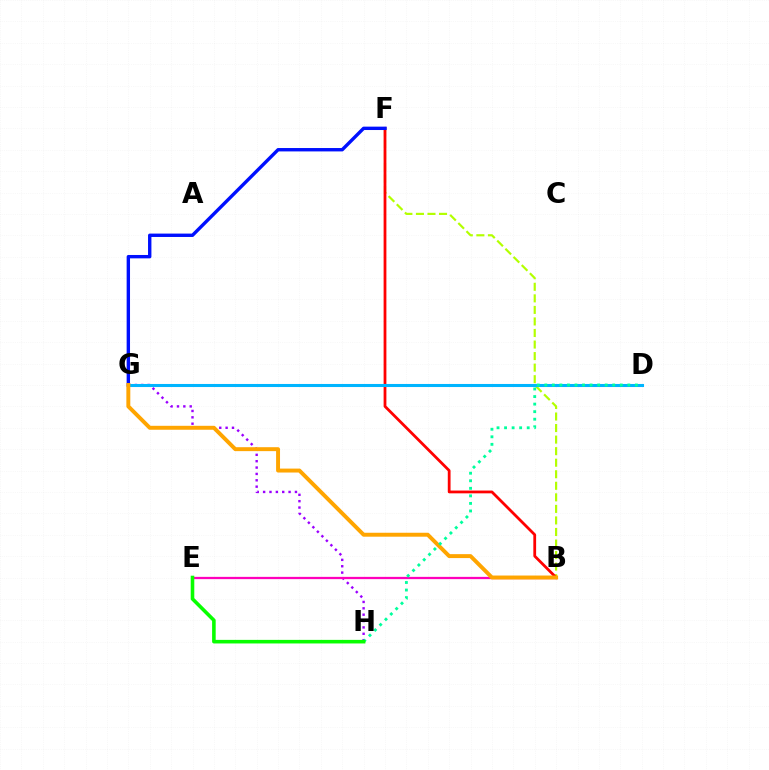{('B', 'F'): [{'color': '#b3ff00', 'line_style': 'dashed', 'thickness': 1.57}, {'color': '#ff0000', 'line_style': 'solid', 'thickness': 2.0}], ('G', 'H'): [{'color': '#9b00ff', 'line_style': 'dotted', 'thickness': 1.73}], ('F', 'G'): [{'color': '#0010ff', 'line_style': 'solid', 'thickness': 2.43}], ('D', 'G'): [{'color': '#00b5ff', 'line_style': 'solid', 'thickness': 2.2}], ('B', 'E'): [{'color': '#ff00bd', 'line_style': 'solid', 'thickness': 1.63}], ('B', 'G'): [{'color': '#ffa500', 'line_style': 'solid', 'thickness': 2.83}], ('D', 'H'): [{'color': '#00ff9d', 'line_style': 'dotted', 'thickness': 2.05}], ('E', 'H'): [{'color': '#08ff00', 'line_style': 'solid', 'thickness': 2.58}]}